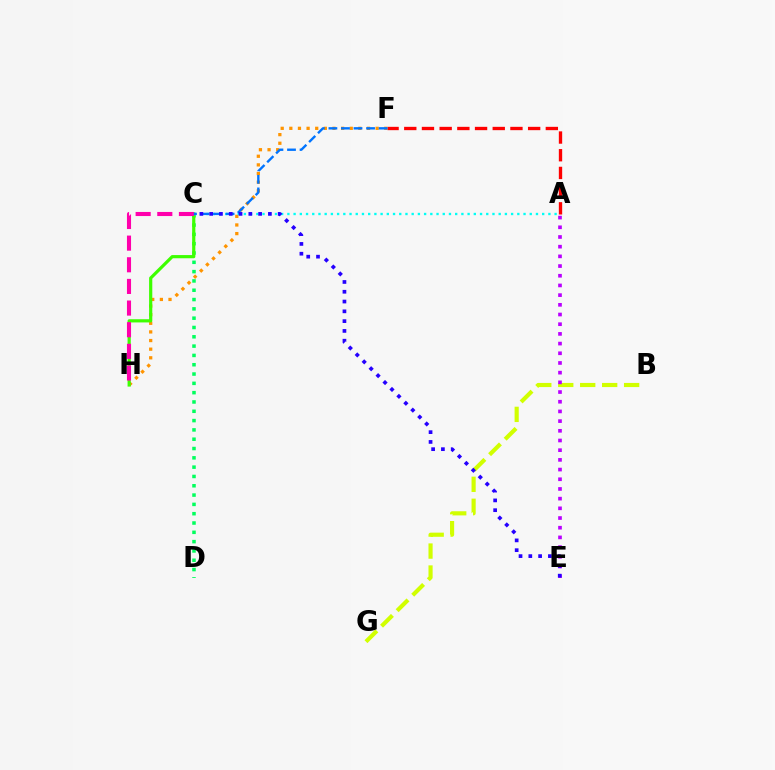{('C', 'D'): [{'color': '#00ff5c', 'line_style': 'dotted', 'thickness': 2.53}], ('F', 'H'): [{'color': '#ff9400', 'line_style': 'dotted', 'thickness': 2.34}], ('A', 'F'): [{'color': '#ff0000', 'line_style': 'dashed', 'thickness': 2.4}], ('C', 'H'): [{'color': '#3dff00', 'line_style': 'solid', 'thickness': 2.3}, {'color': '#ff00ac', 'line_style': 'dashed', 'thickness': 2.94}], ('B', 'G'): [{'color': '#d1ff00', 'line_style': 'dashed', 'thickness': 2.98}], ('A', 'C'): [{'color': '#00fff6', 'line_style': 'dotted', 'thickness': 1.69}], ('C', 'F'): [{'color': '#0074ff', 'line_style': 'dashed', 'thickness': 1.71}], ('A', 'E'): [{'color': '#b900ff', 'line_style': 'dotted', 'thickness': 2.63}], ('C', 'E'): [{'color': '#2500ff', 'line_style': 'dotted', 'thickness': 2.66}]}